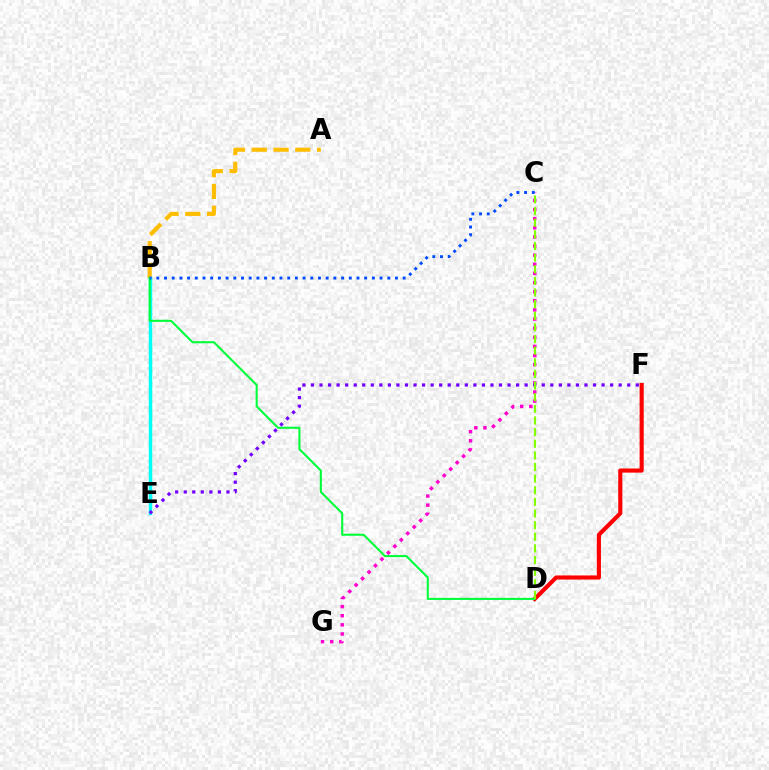{('C', 'G'): [{'color': '#ff00cf', 'line_style': 'dotted', 'thickness': 2.48}], ('A', 'B'): [{'color': '#ffbd00', 'line_style': 'dashed', 'thickness': 2.96}], ('D', 'F'): [{'color': '#ff0000', 'line_style': 'solid', 'thickness': 2.97}], ('B', 'E'): [{'color': '#00fff6', 'line_style': 'solid', 'thickness': 2.5}], ('E', 'F'): [{'color': '#7200ff', 'line_style': 'dotted', 'thickness': 2.32}], ('B', 'D'): [{'color': '#00ff39', 'line_style': 'solid', 'thickness': 1.5}], ('C', 'D'): [{'color': '#84ff00', 'line_style': 'dashed', 'thickness': 1.58}], ('B', 'C'): [{'color': '#004bff', 'line_style': 'dotted', 'thickness': 2.09}]}